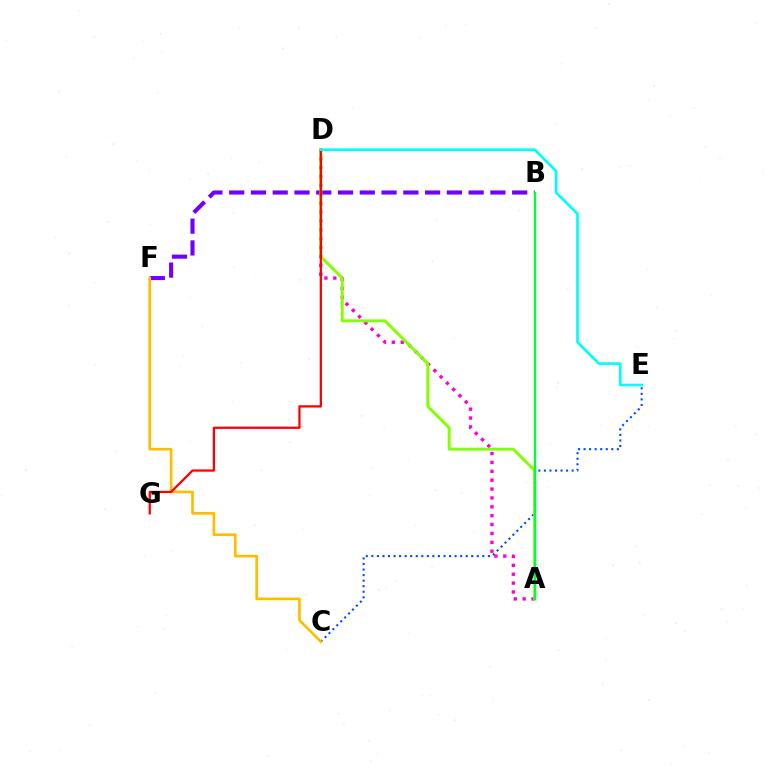{('B', 'F'): [{'color': '#7200ff', 'line_style': 'dashed', 'thickness': 2.96}], ('A', 'D'): [{'color': '#ff00cf', 'line_style': 'dotted', 'thickness': 2.41}, {'color': '#84ff00', 'line_style': 'solid', 'thickness': 2.11}], ('C', 'E'): [{'color': '#004bff', 'line_style': 'dotted', 'thickness': 1.51}], ('C', 'F'): [{'color': '#ffbd00', 'line_style': 'solid', 'thickness': 1.93}], ('A', 'B'): [{'color': '#00ff39', 'line_style': 'solid', 'thickness': 1.69}], ('D', 'G'): [{'color': '#ff0000', 'line_style': 'solid', 'thickness': 1.63}], ('D', 'E'): [{'color': '#00fff6', 'line_style': 'solid', 'thickness': 1.92}]}